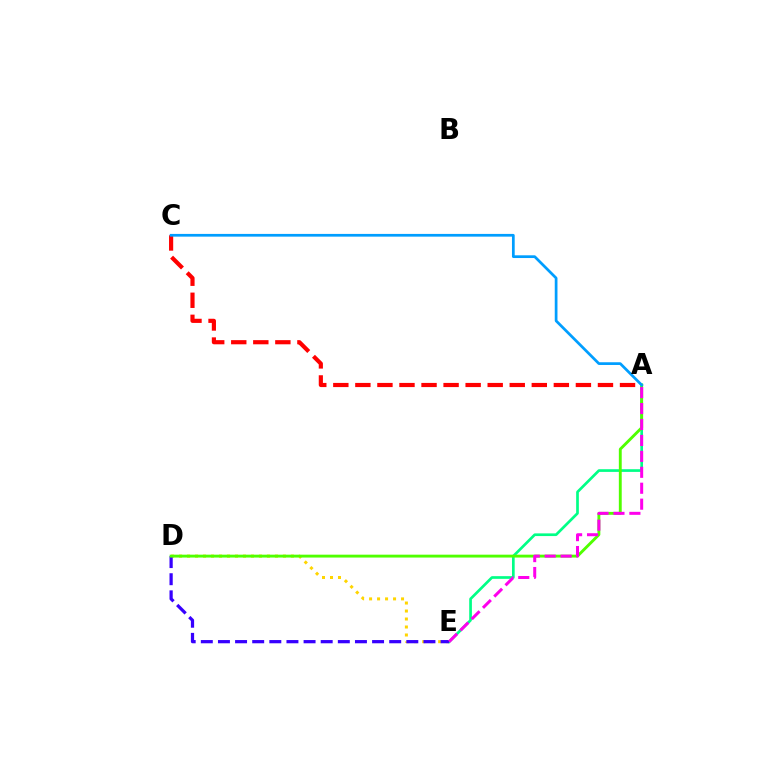{('D', 'E'): [{'color': '#ffd500', 'line_style': 'dotted', 'thickness': 2.17}, {'color': '#3700ff', 'line_style': 'dashed', 'thickness': 2.33}], ('A', 'E'): [{'color': '#00ff86', 'line_style': 'solid', 'thickness': 1.94}, {'color': '#ff00ed', 'line_style': 'dashed', 'thickness': 2.16}], ('A', 'D'): [{'color': '#4fff00', 'line_style': 'solid', 'thickness': 2.07}], ('A', 'C'): [{'color': '#ff0000', 'line_style': 'dashed', 'thickness': 3.0}, {'color': '#009eff', 'line_style': 'solid', 'thickness': 1.96}]}